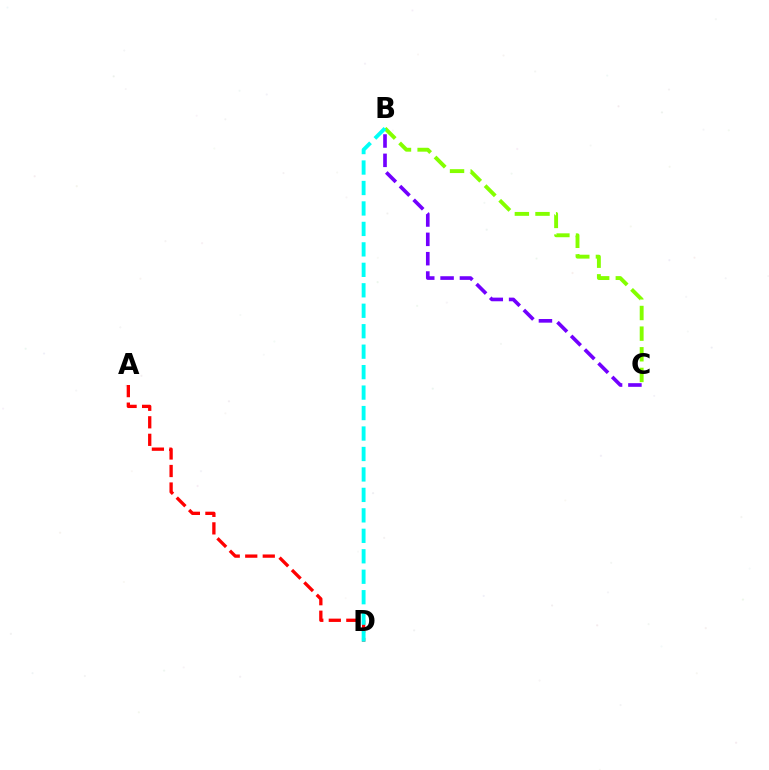{('B', 'C'): [{'color': '#7200ff', 'line_style': 'dashed', 'thickness': 2.63}, {'color': '#84ff00', 'line_style': 'dashed', 'thickness': 2.8}], ('A', 'D'): [{'color': '#ff0000', 'line_style': 'dashed', 'thickness': 2.38}], ('B', 'D'): [{'color': '#00fff6', 'line_style': 'dashed', 'thickness': 2.78}]}